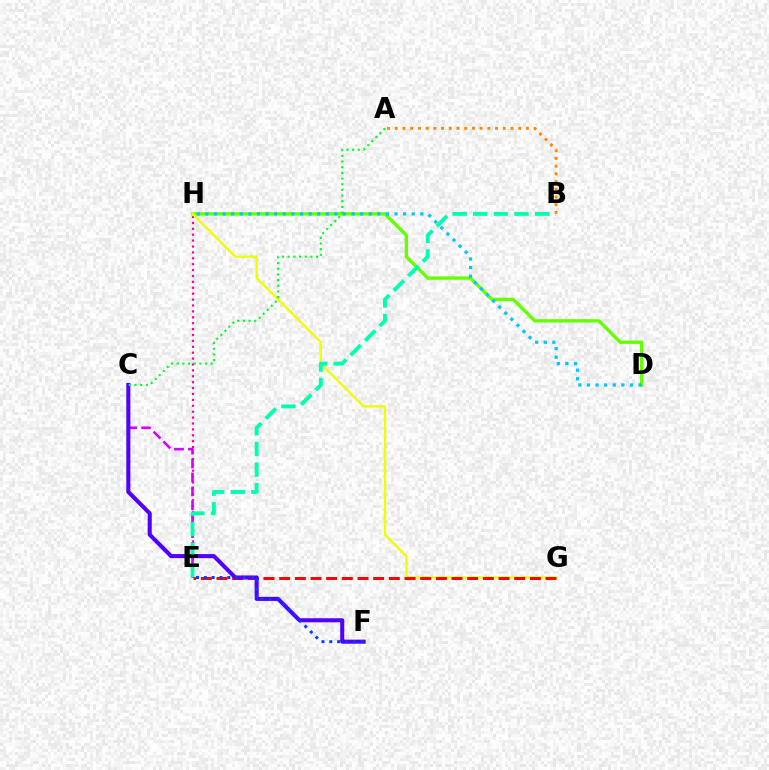{('E', 'H'): [{'color': '#ff00a0', 'line_style': 'dotted', 'thickness': 1.6}], ('A', 'B'): [{'color': '#ff8800', 'line_style': 'dotted', 'thickness': 2.1}], ('D', 'H'): [{'color': '#66ff00', 'line_style': 'solid', 'thickness': 2.42}, {'color': '#00c7ff', 'line_style': 'dotted', 'thickness': 2.34}], ('G', 'H'): [{'color': '#eeff00', 'line_style': 'solid', 'thickness': 1.68}], ('C', 'E'): [{'color': '#d600ff', 'line_style': 'dashed', 'thickness': 1.89}], ('E', 'G'): [{'color': '#ff0000', 'line_style': 'dashed', 'thickness': 2.13}], ('C', 'F'): [{'color': '#4f00ff', 'line_style': 'solid', 'thickness': 2.93}], ('E', 'F'): [{'color': '#003fff', 'line_style': 'dotted', 'thickness': 2.13}], ('A', 'C'): [{'color': '#00ff27', 'line_style': 'dotted', 'thickness': 1.54}], ('B', 'E'): [{'color': '#00ffaf', 'line_style': 'dashed', 'thickness': 2.8}]}